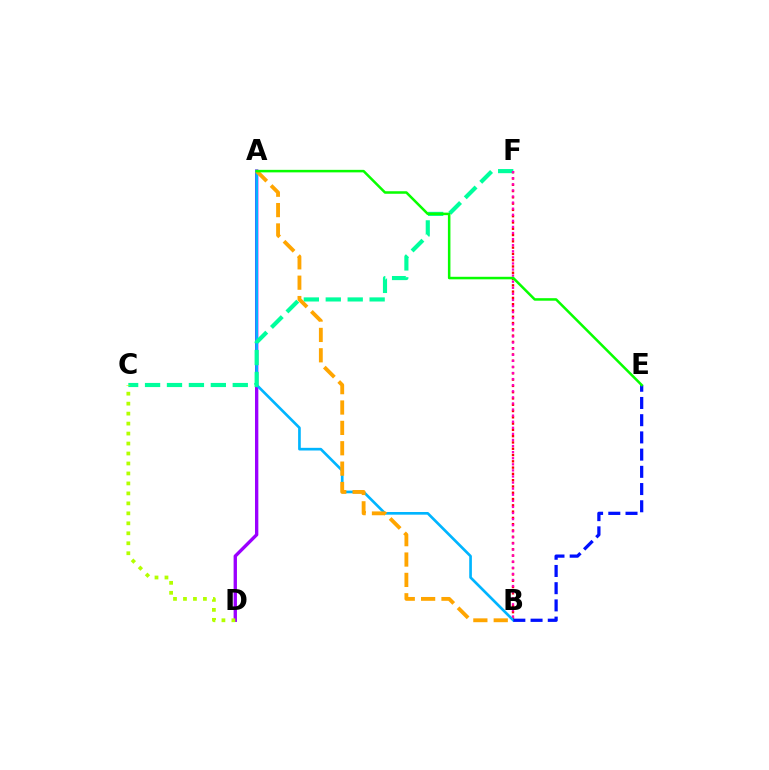{('A', 'D'): [{'color': '#9b00ff', 'line_style': 'solid', 'thickness': 2.41}], ('B', 'F'): [{'color': '#ff0000', 'line_style': 'dotted', 'thickness': 1.71}, {'color': '#ff00bd', 'line_style': 'dotted', 'thickness': 1.65}], ('A', 'B'): [{'color': '#00b5ff', 'line_style': 'solid', 'thickness': 1.92}, {'color': '#ffa500', 'line_style': 'dashed', 'thickness': 2.77}], ('C', 'F'): [{'color': '#00ff9d', 'line_style': 'dashed', 'thickness': 2.98}], ('B', 'E'): [{'color': '#0010ff', 'line_style': 'dashed', 'thickness': 2.34}], ('C', 'D'): [{'color': '#b3ff00', 'line_style': 'dotted', 'thickness': 2.71}], ('A', 'E'): [{'color': '#08ff00', 'line_style': 'solid', 'thickness': 1.81}]}